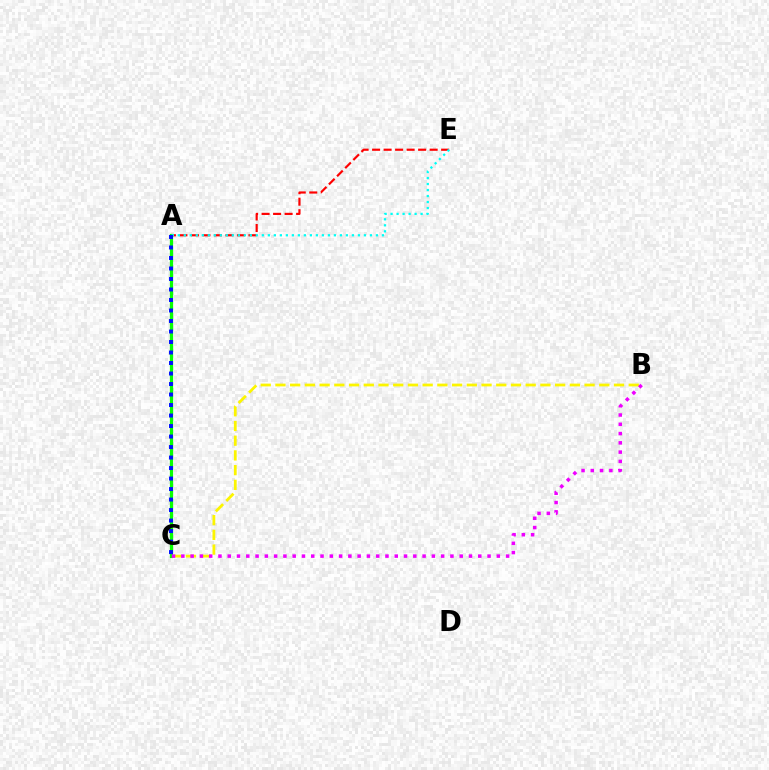{('B', 'C'): [{'color': '#fcf500', 'line_style': 'dashed', 'thickness': 2.0}, {'color': '#ee00ff', 'line_style': 'dotted', 'thickness': 2.52}], ('A', 'E'): [{'color': '#ff0000', 'line_style': 'dashed', 'thickness': 1.56}, {'color': '#00fff6', 'line_style': 'dotted', 'thickness': 1.63}], ('A', 'C'): [{'color': '#08ff00', 'line_style': 'solid', 'thickness': 2.34}, {'color': '#0010ff', 'line_style': 'dotted', 'thickness': 2.85}]}